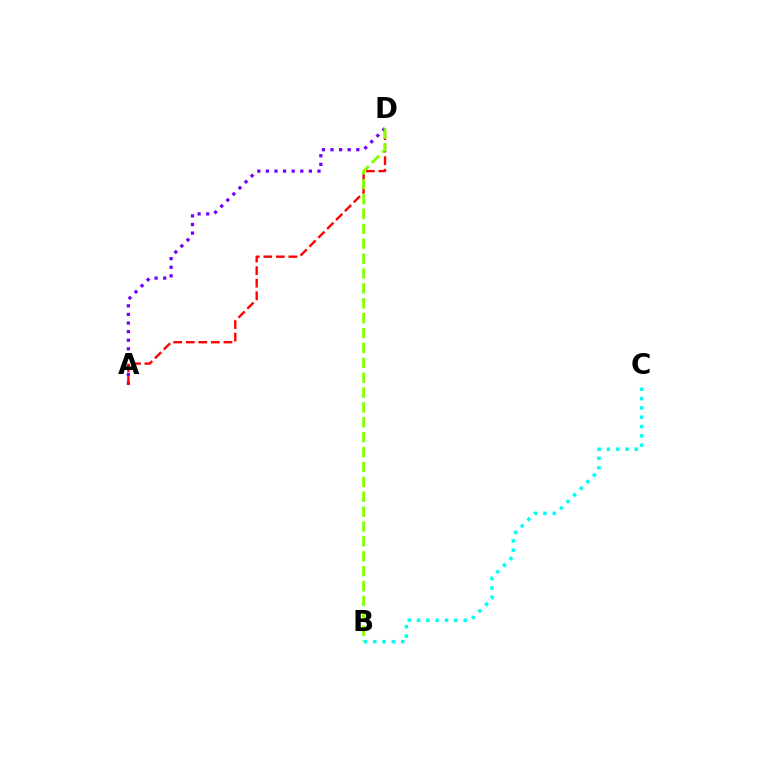{('A', 'D'): [{'color': '#7200ff', 'line_style': 'dotted', 'thickness': 2.34}, {'color': '#ff0000', 'line_style': 'dashed', 'thickness': 1.7}], ('B', 'D'): [{'color': '#84ff00', 'line_style': 'dashed', 'thickness': 2.02}], ('B', 'C'): [{'color': '#00fff6', 'line_style': 'dotted', 'thickness': 2.53}]}